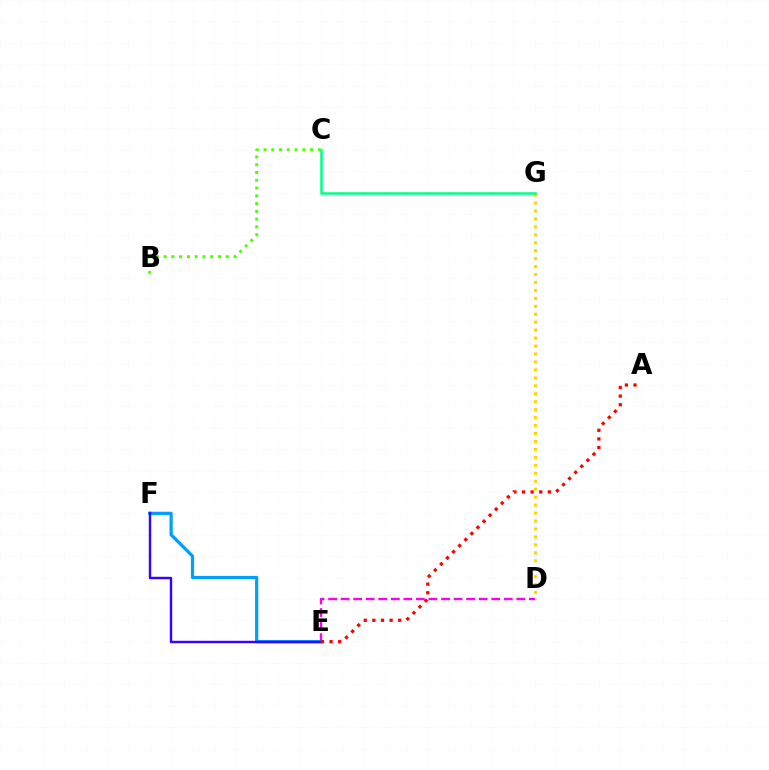{('D', 'G'): [{'color': '#ffd500', 'line_style': 'dotted', 'thickness': 2.16}], ('D', 'E'): [{'color': '#ff00ed', 'line_style': 'dashed', 'thickness': 1.7}], ('B', 'C'): [{'color': '#4fff00', 'line_style': 'dotted', 'thickness': 2.11}], ('E', 'F'): [{'color': '#009eff', 'line_style': 'solid', 'thickness': 2.32}, {'color': '#3700ff', 'line_style': 'solid', 'thickness': 1.74}], ('A', 'E'): [{'color': '#ff0000', 'line_style': 'dotted', 'thickness': 2.34}], ('C', 'G'): [{'color': '#00ff86', 'line_style': 'solid', 'thickness': 1.81}]}